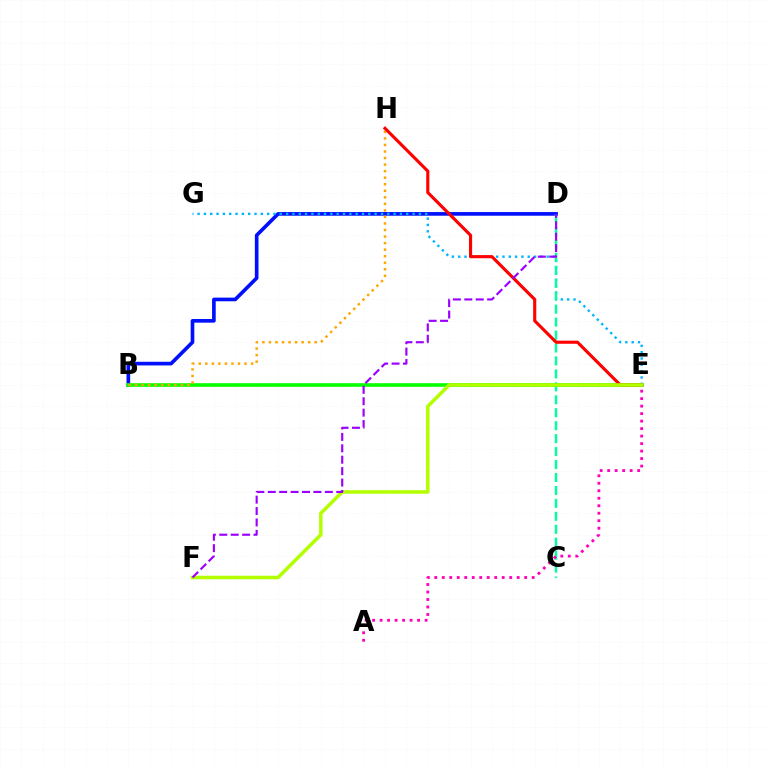{('B', 'D'): [{'color': '#0010ff', 'line_style': 'solid', 'thickness': 2.63}], ('B', 'E'): [{'color': '#08ff00', 'line_style': 'solid', 'thickness': 2.62}], ('E', 'G'): [{'color': '#00b5ff', 'line_style': 'dotted', 'thickness': 1.72}], ('C', 'D'): [{'color': '#00ff9d', 'line_style': 'dashed', 'thickness': 1.76}], ('A', 'E'): [{'color': '#ff00bd', 'line_style': 'dotted', 'thickness': 2.04}], ('B', 'H'): [{'color': '#ffa500', 'line_style': 'dotted', 'thickness': 1.78}], ('E', 'H'): [{'color': '#ff0000', 'line_style': 'solid', 'thickness': 2.25}], ('E', 'F'): [{'color': '#b3ff00', 'line_style': 'solid', 'thickness': 2.53}], ('D', 'F'): [{'color': '#9b00ff', 'line_style': 'dashed', 'thickness': 1.55}]}